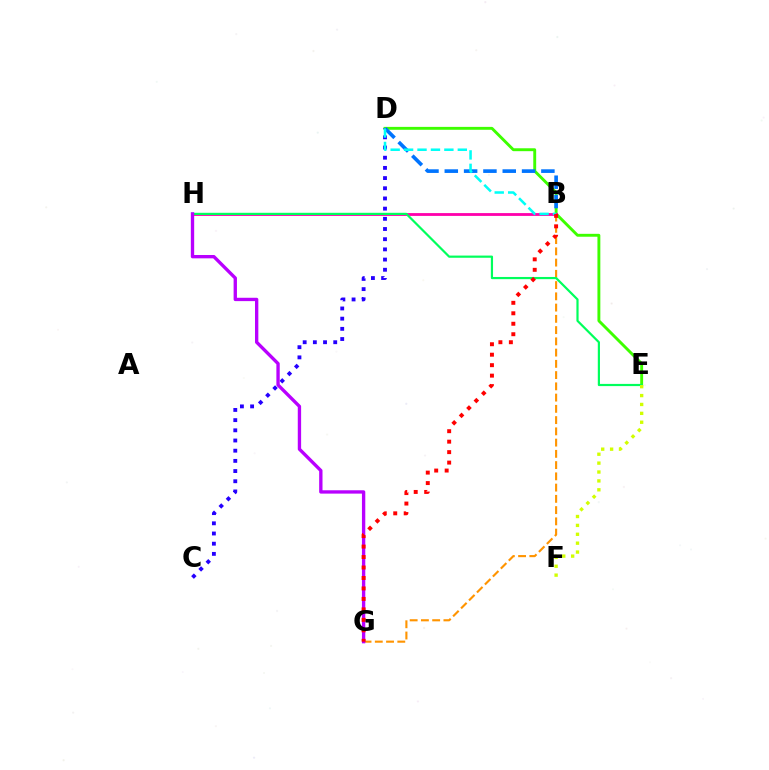{('D', 'E'): [{'color': '#3dff00', 'line_style': 'solid', 'thickness': 2.09}], ('B', 'H'): [{'color': '#ff00ac', 'line_style': 'solid', 'thickness': 2.02}], ('B', 'G'): [{'color': '#ff9400', 'line_style': 'dashed', 'thickness': 1.53}, {'color': '#ff0000', 'line_style': 'dotted', 'thickness': 2.84}], ('B', 'D'): [{'color': '#0074ff', 'line_style': 'dashed', 'thickness': 2.62}, {'color': '#00fff6', 'line_style': 'dashed', 'thickness': 1.82}], ('E', 'H'): [{'color': '#00ff5c', 'line_style': 'solid', 'thickness': 1.58}], ('C', 'D'): [{'color': '#2500ff', 'line_style': 'dotted', 'thickness': 2.77}], ('G', 'H'): [{'color': '#b900ff', 'line_style': 'solid', 'thickness': 2.41}], ('E', 'F'): [{'color': '#d1ff00', 'line_style': 'dotted', 'thickness': 2.42}]}